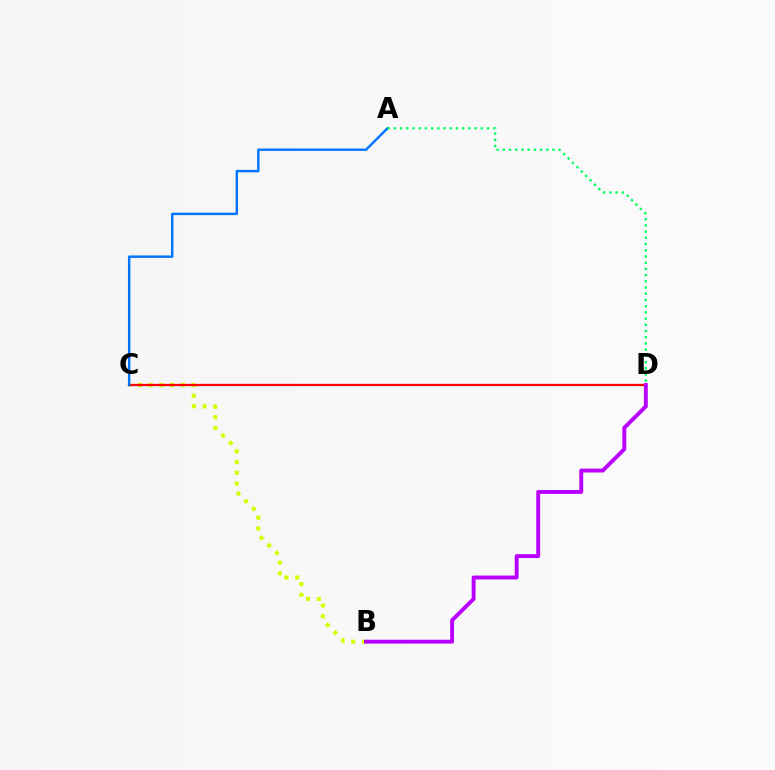{('B', 'C'): [{'color': '#d1ff00', 'line_style': 'dotted', 'thickness': 2.92}], ('C', 'D'): [{'color': '#ff0000', 'line_style': 'solid', 'thickness': 1.63}], ('A', 'C'): [{'color': '#0074ff', 'line_style': 'solid', 'thickness': 1.75}], ('A', 'D'): [{'color': '#00ff5c', 'line_style': 'dotted', 'thickness': 1.69}], ('B', 'D'): [{'color': '#b900ff', 'line_style': 'solid', 'thickness': 2.8}]}